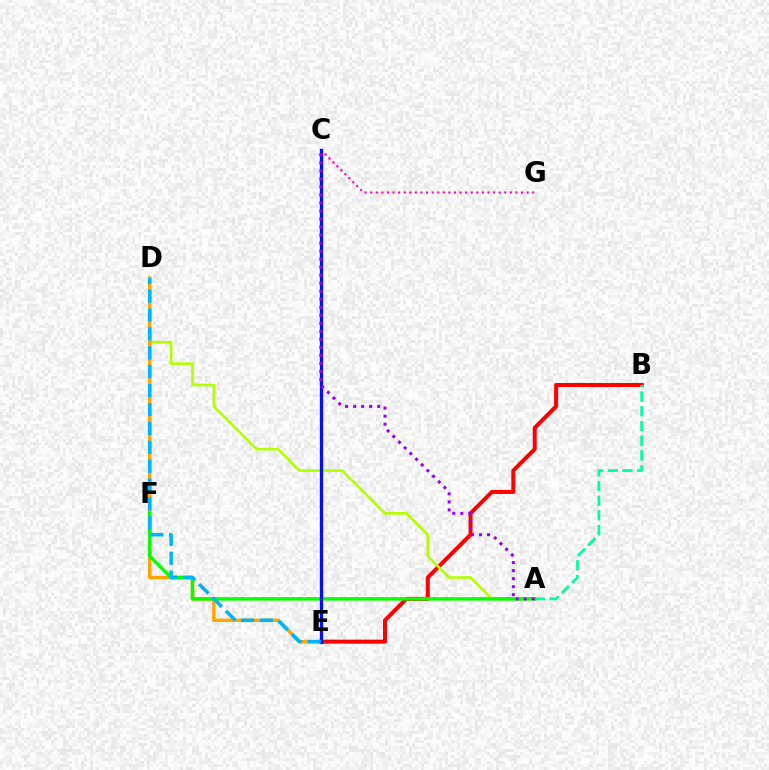{('B', 'E'): [{'color': '#ff0000', 'line_style': 'solid', 'thickness': 2.89}], ('C', 'G'): [{'color': '#ff00bd', 'line_style': 'dotted', 'thickness': 1.52}], ('A', 'B'): [{'color': '#00ff9d', 'line_style': 'dashed', 'thickness': 1.99}], ('A', 'D'): [{'color': '#b3ff00', 'line_style': 'solid', 'thickness': 1.89}], ('D', 'E'): [{'color': '#ffa500', 'line_style': 'solid', 'thickness': 2.46}, {'color': '#00b5ff', 'line_style': 'dashed', 'thickness': 2.57}], ('A', 'F'): [{'color': '#08ff00', 'line_style': 'solid', 'thickness': 2.47}], ('C', 'E'): [{'color': '#0010ff', 'line_style': 'solid', 'thickness': 2.37}], ('A', 'C'): [{'color': '#9b00ff', 'line_style': 'dotted', 'thickness': 2.18}]}